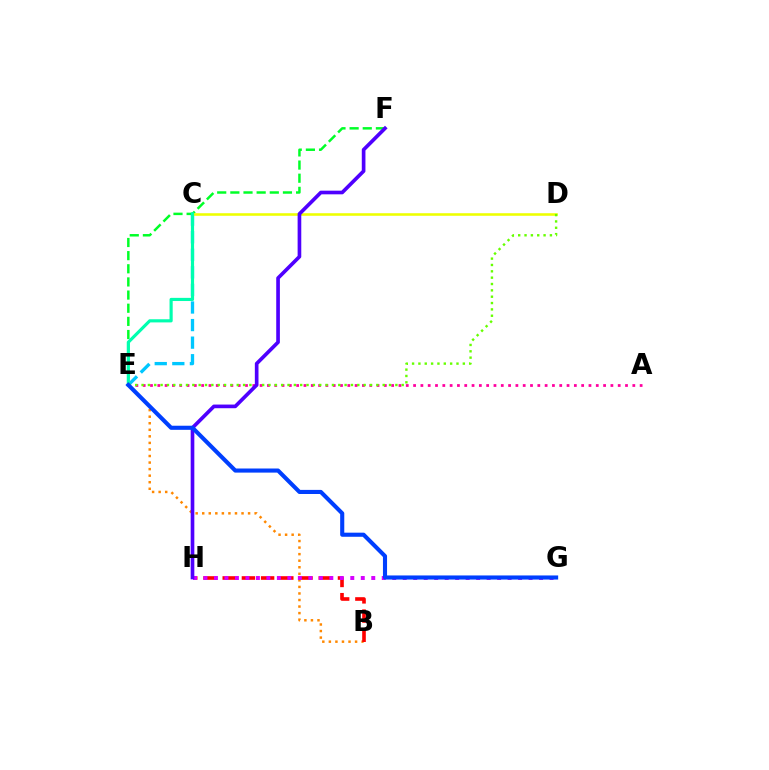{('E', 'F'): [{'color': '#00ff27', 'line_style': 'dashed', 'thickness': 1.79}], ('C', 'E'): [{'color': '#00c7ff', 'line_style': 'dashed', 'thickness': 2.39}, {'color': '#00ffaf', 'line_style': 'solid', 'thickness': 2.27}], ('B', 'E'): [{'color': '#ff8800', 'line_style': 'dotted', 'thickness': 1.78}], ('B', 'H'): [{'color': '#ff0000', 'line_style': 'dashed', 'thickness': 2.61}], ('A', 'E'): [{'color': '#ff00a0', 'line_style': 'dotted', 'thickness': 1.99}], ('C', 'D'): [{'color': '#eeff00', 'line_style': 'solid', 'thickness': 1.85}], ('G', 'H'): [{'color': '#d600ff', 'line_style': 'dotted', 'thickness': 2.85}], ('D', 'E'): [{'color': '#66ff00', 'line_style': 'dotted', 'thickness': 1.72}], ('F', 'H'): [{'color': '#4f00ff', 'line_style': 'solid', 'thickness': 2.63}], ('E', 'G'): [{'color': '#003fff', 'line_style': 'solid', 'thickness': 2.95}]}